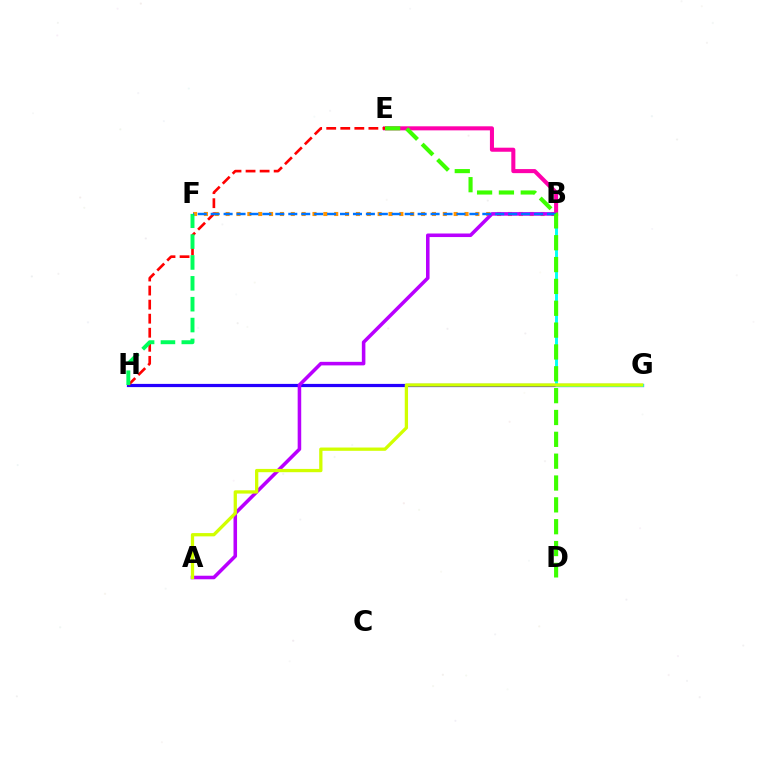{('B', 'F'): [{'color': '#ff9400', 'line_style': 'dotted', 'thickness': 2.95}, {'color': '#0074ff', 'line_style': 'dashed', 'thickness': 1.76}], ('G', 'H'): [{'color': '#2500ff', 'line_style': 'solid', 'thickness': 2.31}], ('B', 'G'): [{'color': '#00fff6', 'line_style': 'solid', 'thickness': 2.11}], ('A', 'B'): [{'color': '#b900ff', 'line_style': 'solid', 'thickness': 2.56}], ('B', 'E'): [{'color': '#ff00ac', 'line_style': 'solid', 'thickness': 2.92}], ('E', 'H'): [{'color': '#ff0000', 'line_style': 'dashed', 'thickness': 1.91}], ('F', 'H'): [{'color': '#00ff5c', 'line_style': 'dashed', 'thickness': 2.83}], ('A', 'G'): [{'color': '#d1ff00', 'line_style': 'solid', 'thickness': 2.37}], ('D', 'E'): [{'color': '#3dff00', 'line_style': 'dashed', 'thickness': 2.97}]}